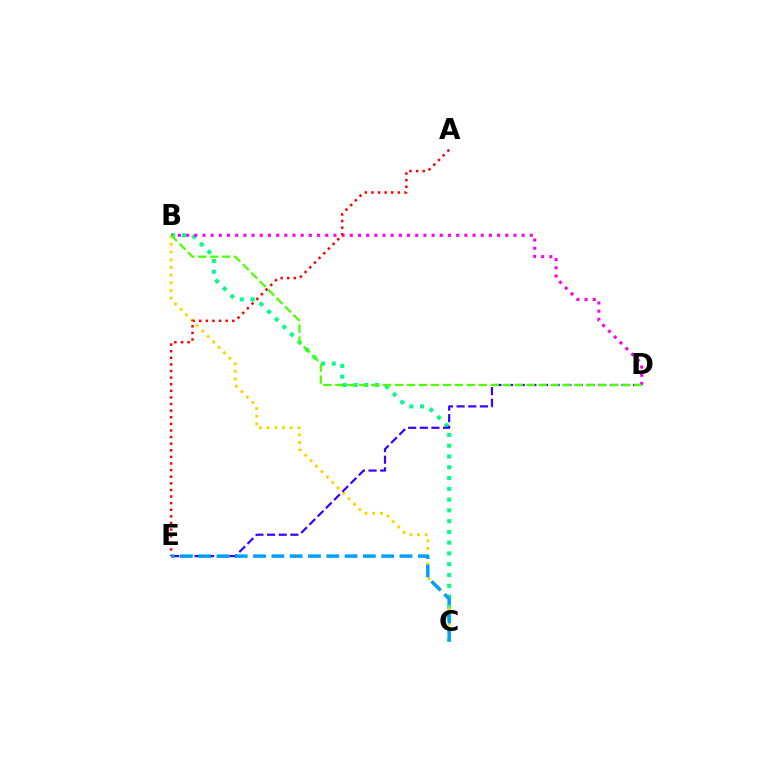{('B', 'C'): [{'color': '#00ff86', 'line_style': 'dotted', 'thickness': 2.93}, {'color': '#ffd500', 'line_style': 'dotted', 'thickness': 2.09}], ('B', 'D'): [{'color': '#ff00ed', 'line_style': 'dotted', 'thickness': 2.22}, {'color': '#4fff00', 'line_style': 'dashed', 'thickness': 1.62}], ('A', 'E'): [{'color': '#ff0000', 'line_style': 'dotted', 'thickness': 1.8}], ('D', 'E'): [{'color': '#3700ff', 'line_style': 'dashed', 'thickness': 1.58}], ('C', 'E'): [{'color': '#009eff', 'line_style': 'dashed', 'thickness': 2.49}]}